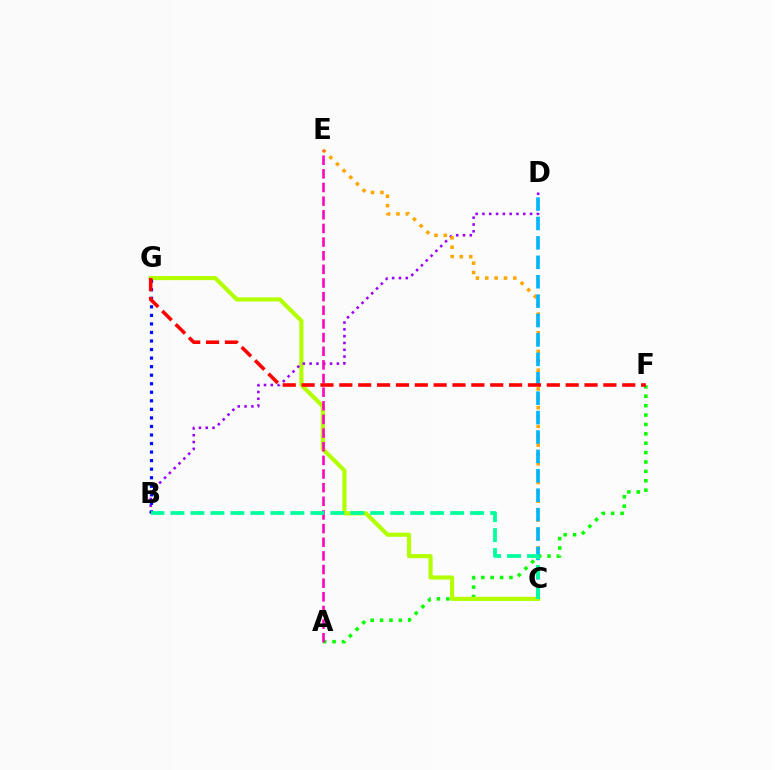{('A', 'F'): [{'color': '#08ff00', 'line_style': 'dotted', 'thickness': 2.55}], ('C', 'G'): [{'color': '#b3ff00', 'line_style': 'solid', 'thickness': 2.98}], ('B', 'D'): [{'color': '#9b00ff', 'line_style': 'dotted', 'thickness': 1.85}], ('B', 'G'): [{'color': '#0010ff', 'line_style': 'dotted', 'thickness': 2.32}], ('C', 'E'): [{'color': '#ffa500', 'line_style': 'dotted', 'thickness': 2.54}], ('A', 'E'): [{'color': '#ff00bd', 'line_style': 'dashed', 'thickness': 1.85}], ('C', 'D'): [{'color': '#00b5ff', 'line_style': 'dashed', 'thickness': 2.64}], ('F', 'G'): [{'color': '#ff0000', 'line_style': 'dashed', 'thickness': 2.56}], ('B', 'C'): [{'color': '#00ff9d', 'line_style': 'dashed', 'thickness': 2.71}]}